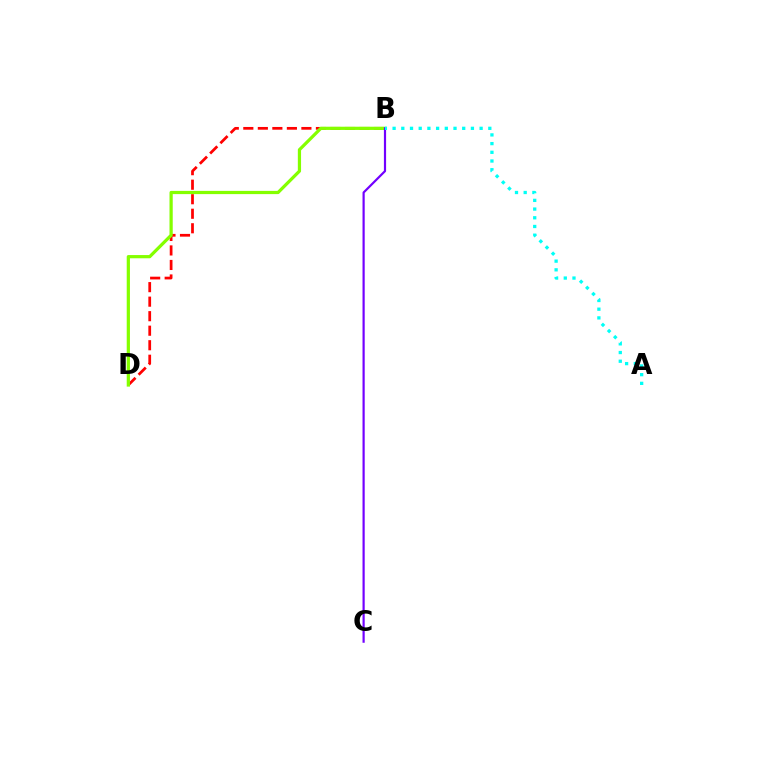{('B', 'D'): [{'color': '#ff0000', 'line_style': 'dashed', 'thickness': 1.97}, {'color': '#84ff00', 'line_style': 'solid', 'thickness': 2.32}], ('B', 'C'): [{'color': '#7200ff', 'line_style': 'solid', 'thickness': 1.58}], ('A', 'B'): [{'color': '#00fff6', 'line_style': 'dotted', 'thickness': 2.36}]}